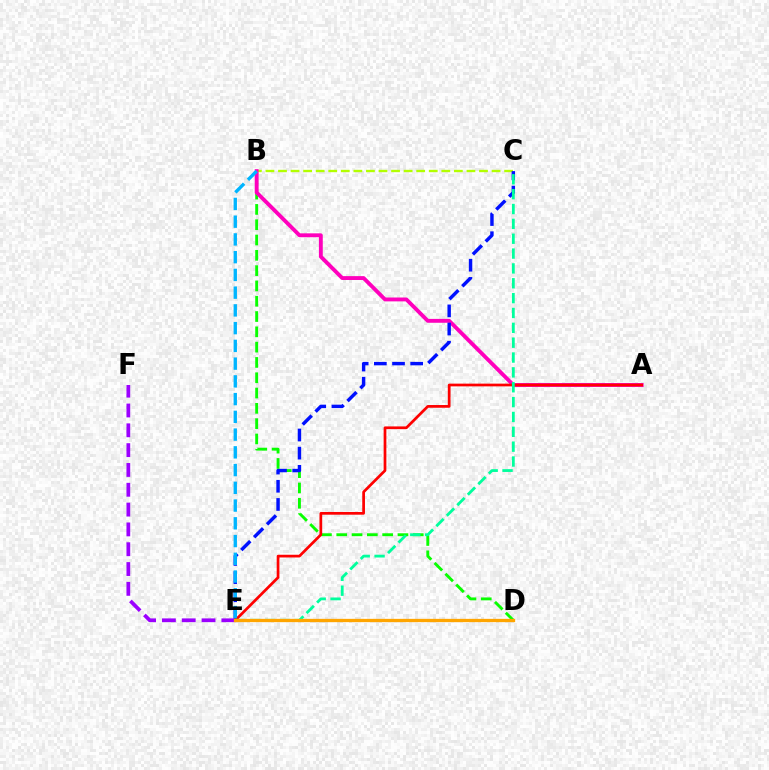{('B', 'D'): [{'color': '#08ff00', 'line_style': 'dashed', 'thickness': 2.08}], ('B', 'C'): [{'color': '#b3ff00', 'line_style': 'dashed', 'thickness': 1.71}], ('A', 'B'): [{'color': '#ff00bd', 'line_style': 'solid', 'thickness': 2.79}], ('C', 'E'): [{'color': '#0010ff', 'line_style': 'dashed', 'thickness': 2.47}, {'color': '#00ff9d', 'line_style': 'dashed', 'thickness': 2.02}], ('A', 'E'): [{'color': '#ff0000', 'line_style': 'solid', 'thickness': 1.96}], ('E', 'F'): [{'color': '#9b00ff', 'line_style': 'dashed', 'thickness': 2.69}], ('B', 'E'): [{'color': '#00b5ff', 'line_style': 'dashed', 'thickness': 2.41}], ('D', 'E'): [{'color': '#ffa500', 'line_style': 'solid', 'thickness': 2.38}]}